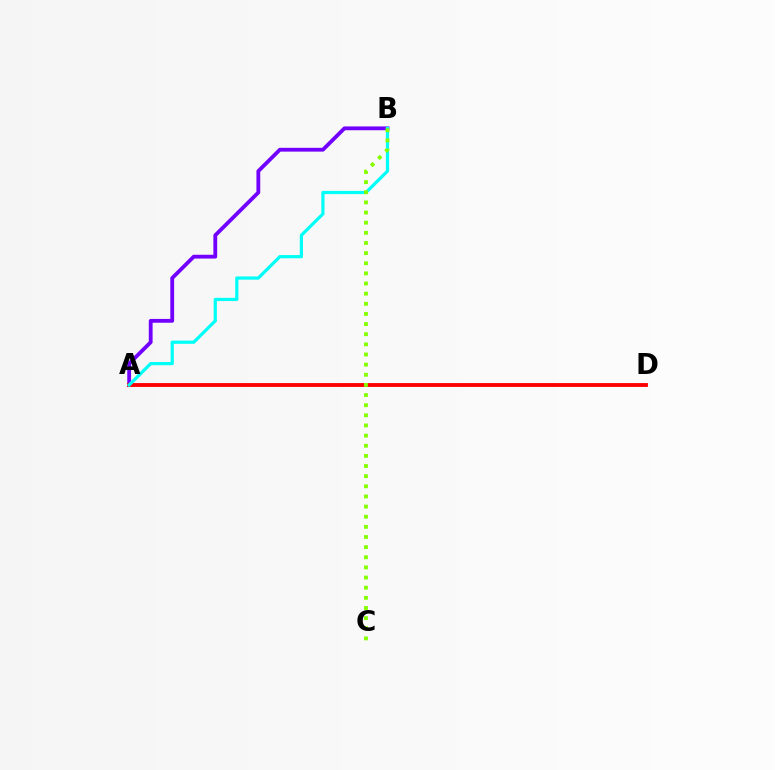{('A', 'B'): [{'color': '#7200ff', 'line_style': 'solid', 'thickness': 2.74}, {'color': '#00fff6', 'line_style': 'solid', 'thickness': 2.31}], ('A', 'D'): [{'color': '#ff0000', 'line_style': 'solid', 'thickness': 2.77}], ('B', 'C'): [{'color': '#84ff00', 'line_style': 'dotted', 'thickness': 2.75}]}